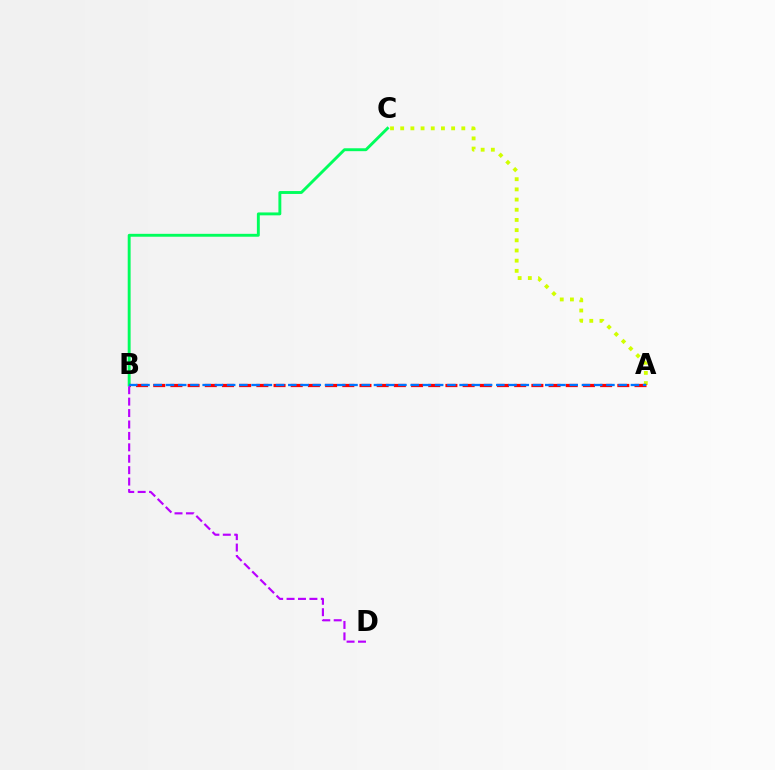{('A', 'C'): [{'color': '#d1ff00', 'line_style': 'dotted', 'thickness': 2.77}], ('B', 'C'): [{'color': '#00ff5c', 'line_style': 'solid', 'thickness': 2.09}], ('A', 'B'): [{'color': '#ff0000', 'line_style': 'dashed', 'thickness': 2.34}, {'color': '#0074ff', 'line_style': 'dashed', 'thickness': 1.66}], ('B', 'D'): [{'color': '#b900ff', 'line_style': 'dashed', 'thickness': 1.55}]}